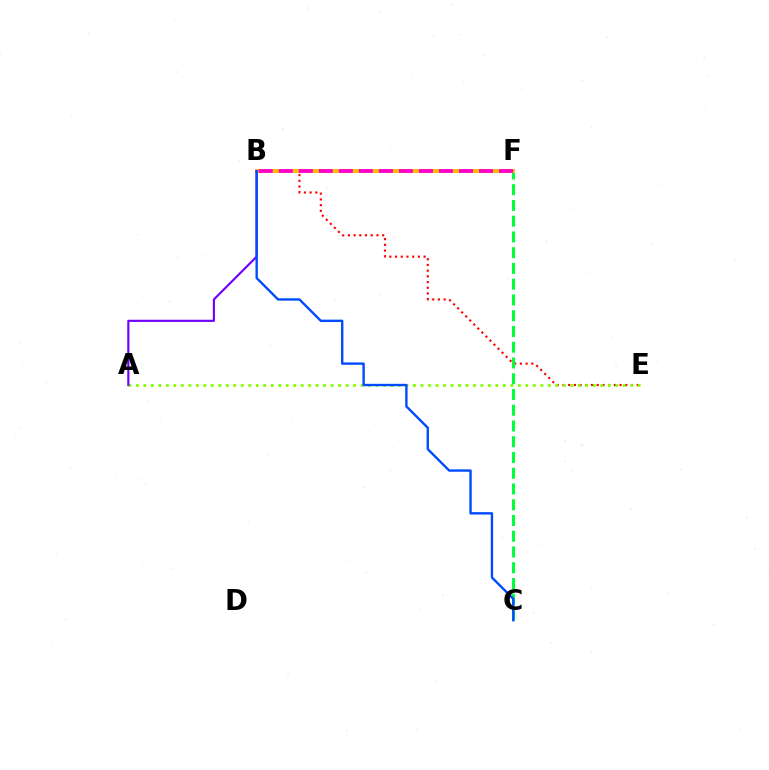{('B', 'F'): [{'color': '#00fff6', 'line_style': 'dashed', 'thickness': 1.97}, {'color': '#ffbd00', 'line_style': 'solid', 'thickness': 2.83}, {'color': '#ff00cf', 'line_style': 'dashed', 'thickness': 2.72}], ('B', 'E'): [{'color': '#ff0000', 'line_style': 'dotted', 'thickness': 1.55}], ('A', 'E'): [{'color': '#84ff00', 'line_style': 'dotted', 'thickness': 2.03}], ('C', 'F'): [{'color': '#00ff39', 'line_style': 'dashed', 'thickness': 2.14}], ('A', 'B'): [{'color': '#7200ff', 'line_style': 'solid', 'thickness': 1.55}], ('B', 'C'): [{'color': '#004bff', 'line_style': 'solid', 'thickness': 1.71}]}